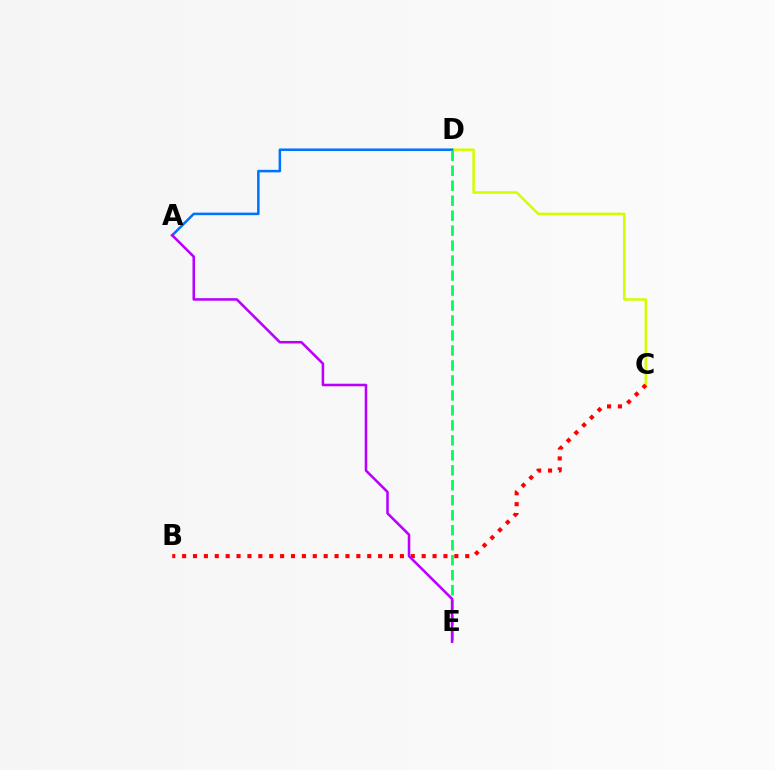{('C', 'D'): [{'color': '#d1ff00', 'line_style': 'solid', 'thickness': 1.82}], ('A', 'D'): [{'color': '#0074ff', 'line_style': 'solid', 'thickness': 1.82}], ('D', 'E'): [{'color': '#00ff5c', 'line_style': 'dashed', 'thickness': 2.04}], ('B', 'C'): [{'color': '#ff0000', 'line_style': 'dotted', 'thickness': 2.96}], ('A', 'E'): [{'color': '#b900ff', 'line_style': 'solid', 'thickness': 1.84}]}